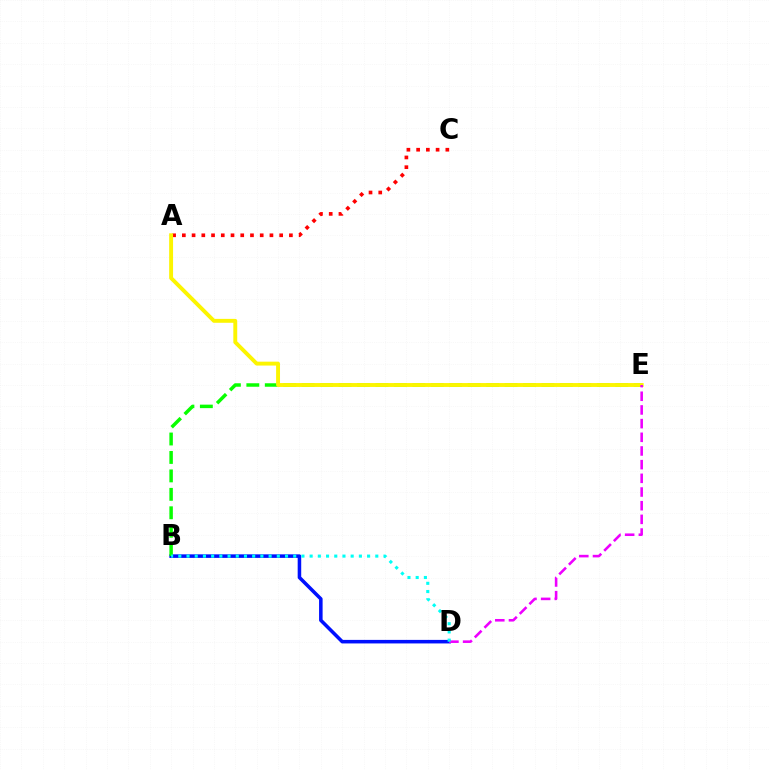{('A', 'C'): [{'color': '#ff0000', 'line_style': 'dotted', 'thickness': 2.64}], ('B', 'D'): [{'color': '#0010ff', 'line_style': 'solid', 'thickness': 2.55}, {'color': '#00fff6', 'line_style': 'dotted', 'thickness': 2.23}], ('B', 'E'): [{'color': '#08ff00', 'line_style': 'dashed', 'thickness': 2.51}], ('A', 'E'): [{'color': '#fcf500', 'line_style': 'solid', 'thickness': 2.81}], ('D', 'E'): [{'color': '#ee00ff', 'line_style': 'dashed', 'thickness': 1.86}]}